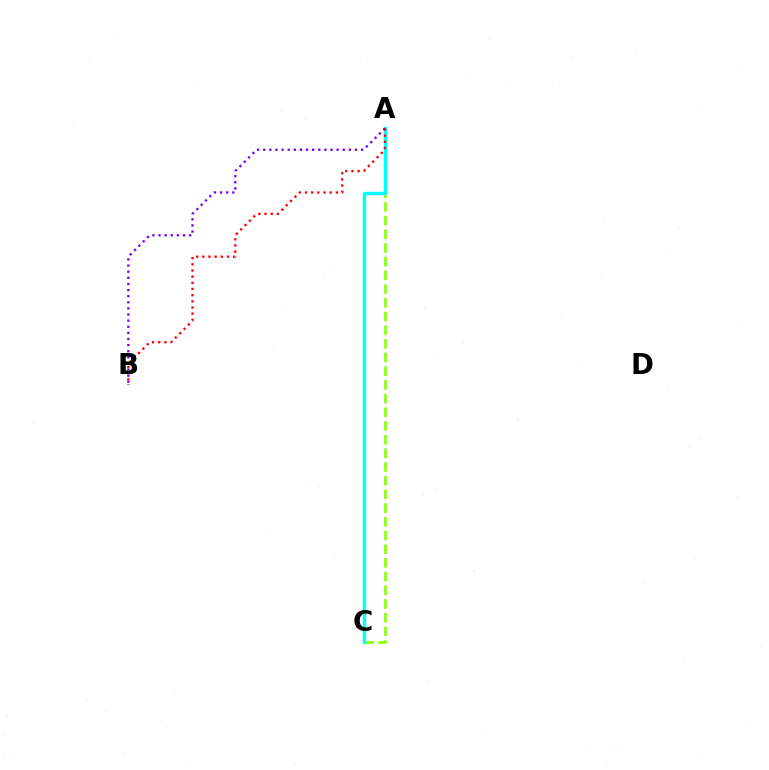{('A', 'C'): [{'color': '#84ff00', 'line_style': 'dashed', 'thickness': 1.86}, {'color': '#00fff6', 'line_style': 'solid', 'thickness': 2.47}], ('A', 'B'): [{'color': '#7200ff', 'line_style': 'dotted', 'thickness': 1.66}, {'color': '#ff0000', 'line_style': 'dotted', 'thickness': 1.67}]}